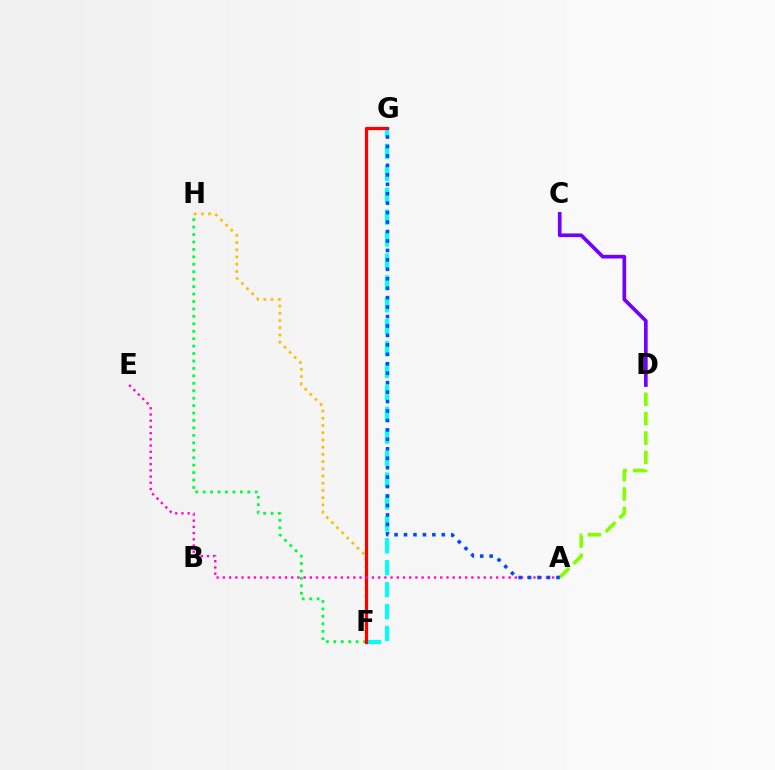{('A', 'D'): [{'color': '#84ff00', 'line_style': 'dashed', 'thickness': 2.63}], ('F', 'H'): [{'color': '#ffbd00', 'line_style': 'dotted', 'thickness': 1.96}, {'color': '#00ff39', 'line_style': 'dotted', 'thickness': 2.02}], ('F', 'G'): [{'color': '#00fff6', 'line_style': 'dashed', 'thickness': 2.98}, {'color': '#ff0000', 'line_style': 'solid', 'thickness': 2.32}], ('C', 'D'): [{'color': '#7200ff', 'line_style': 'solid', 'thickness': 2.65}], ('A', 'E'): [{'color': '#ff00cf', 'line_style': 'dotted', 'thickness': 1.69}], ('A', 'G'): [{'color': '#004bff', 'line_style': 'dotted', 'thickness': 2.57}]}